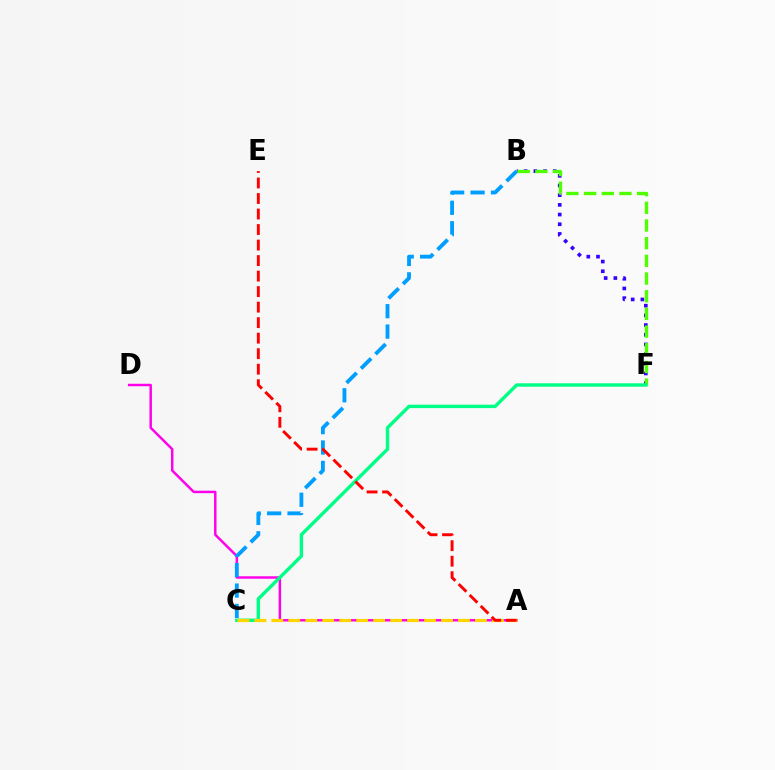{('B', 'F'): [{'color': '#3700ff', 'line_style': 'dotted', 'thickness': 2.63}, {'color': '#4fff00', 'line_style': 'dashed', 'thickness': 2.4}], ('A', 'D'): [{'color': '#ff00ed', 'line_style': 'solid', 'thickness': 1.78}], ('B', 'C'): [{'color': '#009eff', 'line_style': 'dashed', 'thickness': 2.77}], ('C', 'F'): [{'color': '#00ff86', 'line_style': 'solid', 'thickness': 2.45}], ('A', 'C'): [{'color': '#ffd500', 'line_style': 'dashed', 'thickness': 2.3}], ('A', 'E'): [{'color': '#ff0000', 'line_style': 'dashed', 'thickness': 2.11}]}